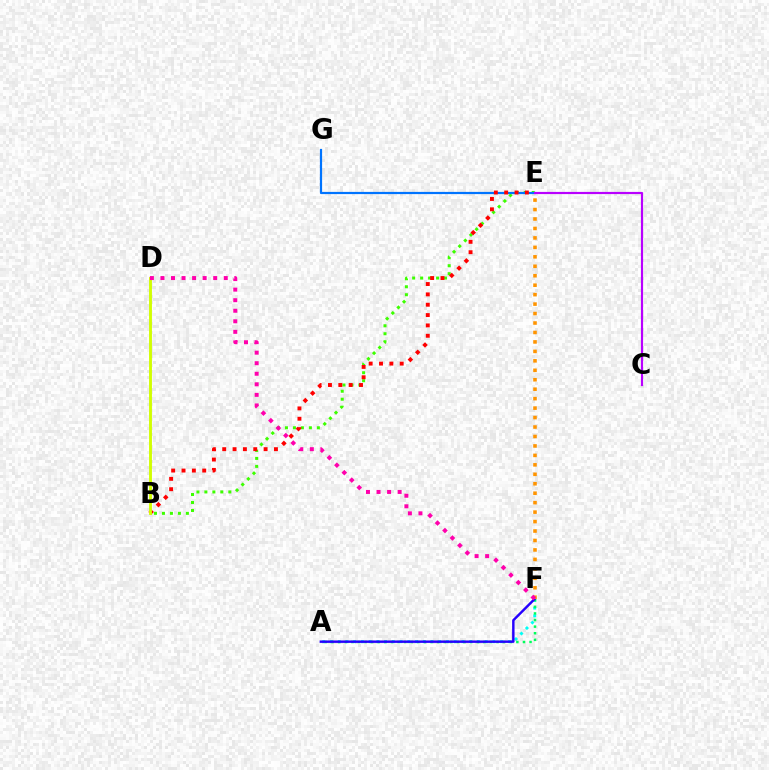{('B', 'E'): [{'color': '#3dff00', 'line_style': 'dotted', 'thickness': 2.17}, {'color': '#ff0000', 'line_style': 'dotted', 'thickness': 2.81}], ('A', 'F'): [{'color': '#00fff6', 'line_style': 'dotted', 'thickness': 2.1}, {'color': '#00ff5c', 'line_style': 'dotted', 'thickness': 1.79}, {'color': '#2500ff', 'line_style': 'solid', 'thickness': 1.75}], ('E', 'G'): [{'color': '#0074ff', 'line_style': 'solid', 'thickness': 1.59}], ('C', 'E'): [{'color': '#b900ff', 'line_style': 'solid', 'thickness': 1.57}], ('E', 'F'): [{'color': '#ff9400', 'line_style': 'dotted', 'thickness': 2.57}], ('B', 'D'): [{'color': '#d1ff00', 'line_style': 'solid', 'thickness': 2.07}], ('D', 'F'): [{'color': '#ff00ac', 'line_style': 'dotted', 'thickness': 2.87}]}